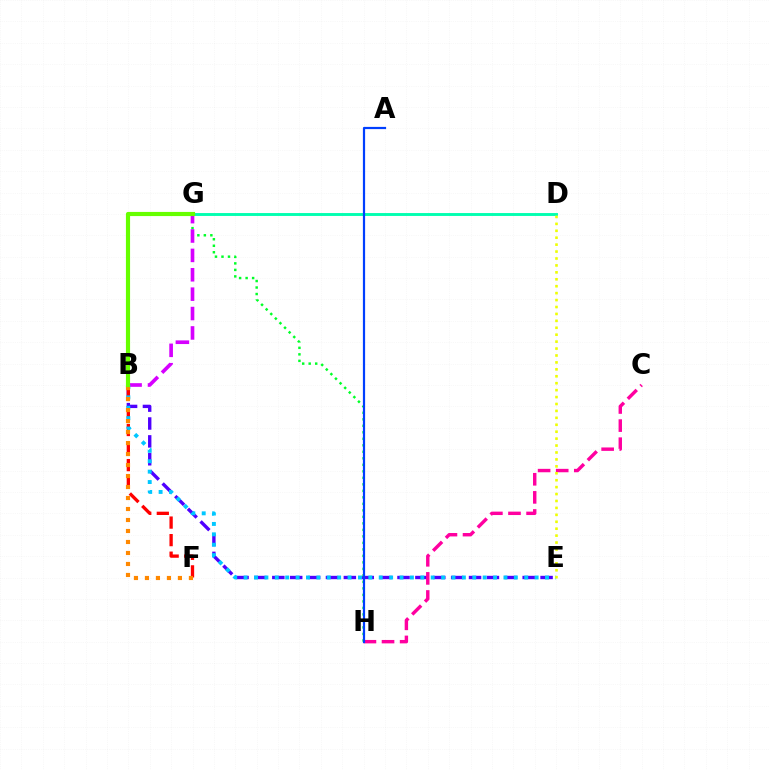{('D', 'G'): [{'color': '#00ffaf', 'line_style': 'solid', 'thickness': 2.09}], ('B', 'E'): [{'color': '#4f00ff', 'line_style': 'dashed', 'thickness': 2.43}, {'color': '#00c7ff', 'line_style': 'dotted', 'thickness': 2.82}], ('G', 'H'): [{'color': '#00ff27', 'line_style': 'dotted', 'thickness': 1.77}], ('C', 'H'): [{'color': '#ff00a0', 'line_style': 'dashed', 'thickness': 2.46}], ('B', 'G'): [{'color': '#d600ff', 'line_style': 'dashed', 'thickness': 2.63}, {'color': '#66ff00', 'line_style': 'solid', 'thickness': 2.99}], ('B', 'F'): [{'color': '#ff0000', 'line_style': 'dashed', 'thickness': 2.38}, {'color': '#ff8800', 'line_style': 'dotted', 'thickness': 2.99}], ('D', 'E'): [{'color': '#eeff00', 'line_style': 'dotted', 'thickness': 1.88}], ('A', 'H'): [{'color': '#003fff', 'line_style': 'solid', 'thickness': 1.59}]}